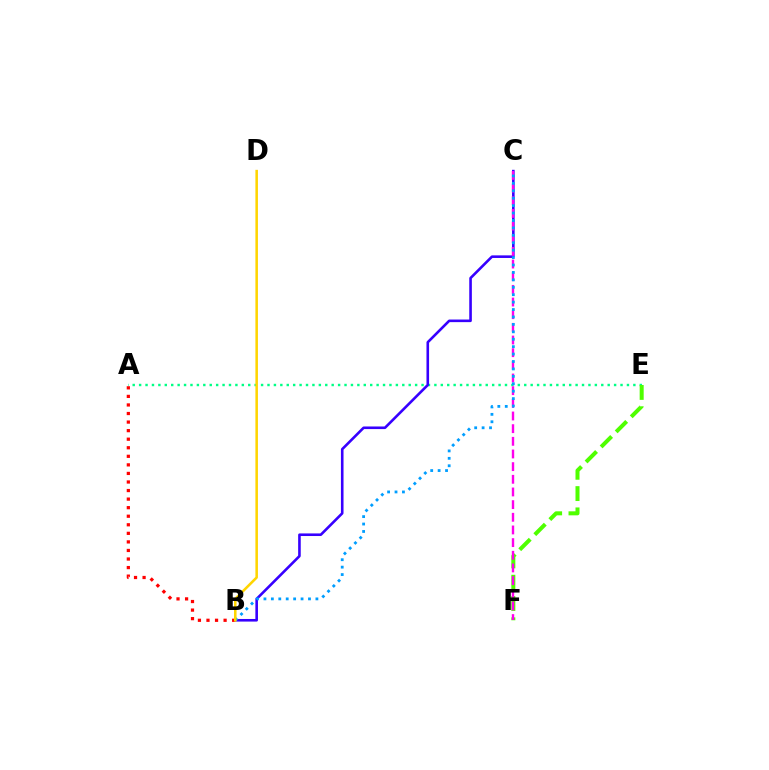{('A', 'E'): [{'color': '#00ff86', 'line_style': 'dotted', 'thickness': 1.74}], ('B', 'C'): [{'color': '#3700ff', 'line_style': 'solid', 'thickness': 1.87}, {'color': '#009eff', 'line_style': 'dotted', 'thickness': 2.02}], ('E', 'F'): [{'color': '#4fff00', 'line_style': 'dashed', 'thickness': 2.89}], ('A', 'B'): [{'color': '#ff0000', 'line_style': 'dotted', 'thickness': 2.33}], ('C', 'F'): [{'color': '#ff00ed', 'line_style': 'dashed', 'thickness': 1.72}], ('B', 'D'): [{'color': '#ffd500', 'line_style': 'solid', 'thickness': 1.84}]}